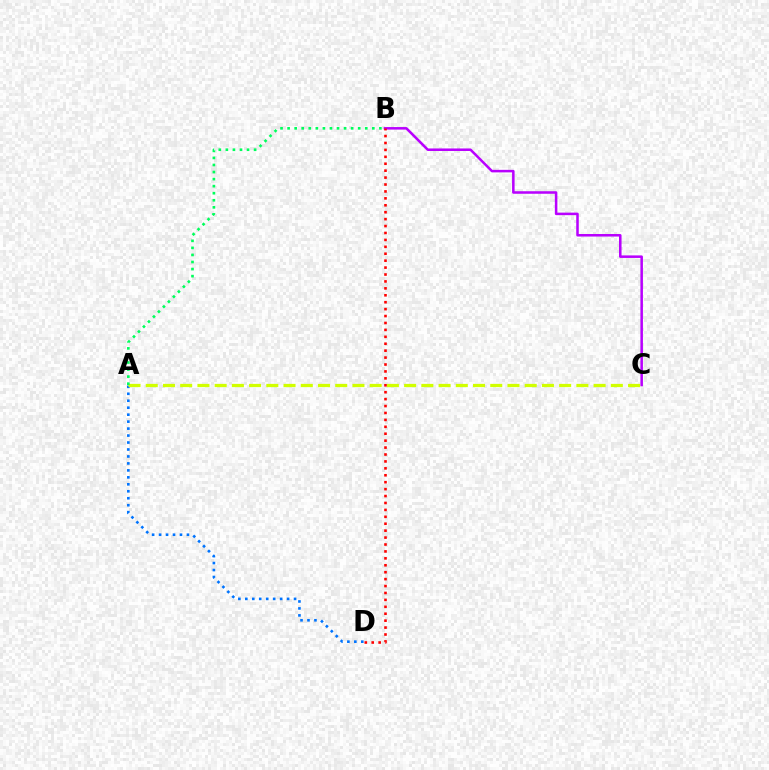{('A', 'D'): [{'color': '#0074ff', 'line_style': 'dotted', 'thickness': 1.89}], ('B', 'C'): [{'color': '#b900ff', 'line_style': 'solid', 'thickness': 1.82}], ('A', 'C'): [{'color': '#d1ff00', 'line_style': 'dashed', 'thickness': 2.34}], ('A', 'B'): [{'color': '#00ff5c', 'line_style': 'dotted', 'thickness': 1.92}], ('B', 'D'): [{'color': '#ff0000', 'line_style': 'dotted', 'thickness': 1.88}]}